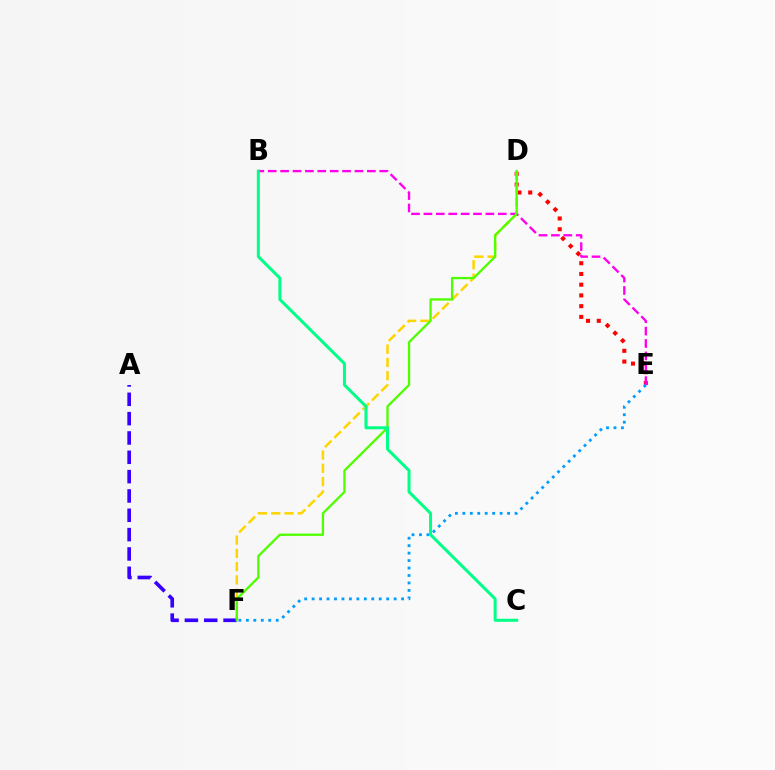{('D', 'E'): [{'color': '#ff0000', 'line_style': 'dotted', 'thickness': 2.92}], ('D', 'F'): [{'color': '#ffd500', 'line_style': 'dashed', 'thickness': 1.8}, {'color': '#4fff00', 'line_style': 'solid', 'thickness': 1.67}], ('B', 'E'): [{'color': '#ff00ed', 'line_style': 'dashed', 'thickness': 1.68}], ('A', 'F'): [{'color': '#3700ff', 'line_style': 'dashed', 'thickness': 2.63}], ('E', 'F'): [{'color': '#009eff', 'line_style': 'dotted', 'thickness': 2.03}], ('B', 'C'): [{'color': '#00ff86', 'line_style': 'solid', 'thickness': 2.16}]}